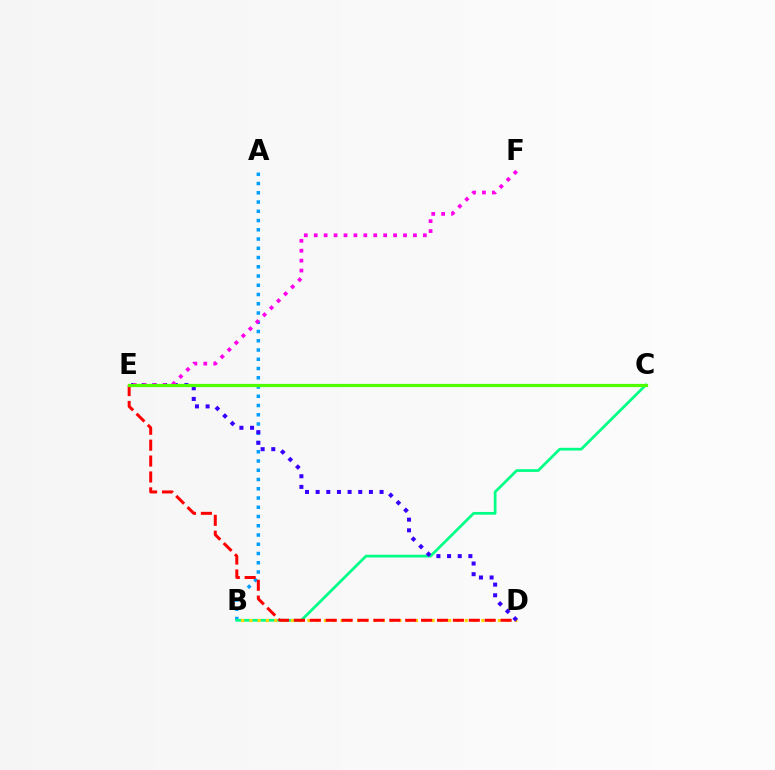{('A', 'B'): [{'color': '#009eff', 'line_style': 'dotted', 'thickness': 2.51}], ('B', 'C'): [{'color': '#00ff86', 'line_style': 'solid', 'thickness': 1.97}], ('B', 'D'): [{'color': '#ffd500', 'line_style': 'dotted', 'thickness': 2.25}], ('D', 'E'): [{'color': '#3700ff', 'line_style': 'dotted', 'thickness': 2.89}, {'color': '#ff0000', 'line_style': 'dashed', 'thickness': 2.16}], ('E', 'F'): [{'color': '#ff00ed', 'line_style': 'dotted', 'thickness': 2.7}], ('C', 'E'): [{'color': '#4fff00', 'line_style': 'solid', 'thickness': 2.29}]}